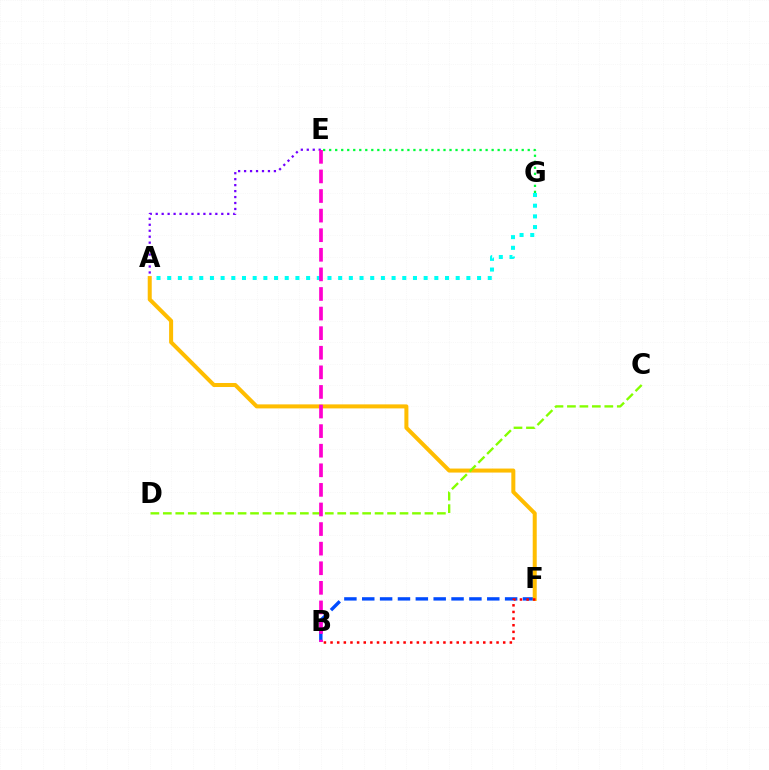{('A', 'E'): [{'color': '#7200ff', 'line_style': 'dotted', 'thickness': 1.62}], ('B', 'F'): [{'color': '#004bff', 'line_style': 'dashed', 'thickness': 2.43}, {'color': '#ff0000', 'line_style': 'dotted', 'thickness': 1.8}], ('A', 'F'): [{'color': '#ffbd00', 'line_style': 'solid', 'thickness': 2.89}], ('A', 'G'): [{'color': '#00fff6', 'line_style': 'dotted', 'thickness': 2.9}], ('C', 'D'): [{'color': '#84ff00', 'line_style': 'dashed', 'thickness': 1.69}], ('B', 'E'): [{'color': '#ff00cf', 'line_style': 'dashed', 'thickness': 2.66}], ('E', 'G'): [{'color': '#00ff39', 'line_style': 'dotted', 'thickness': 1.63}]}